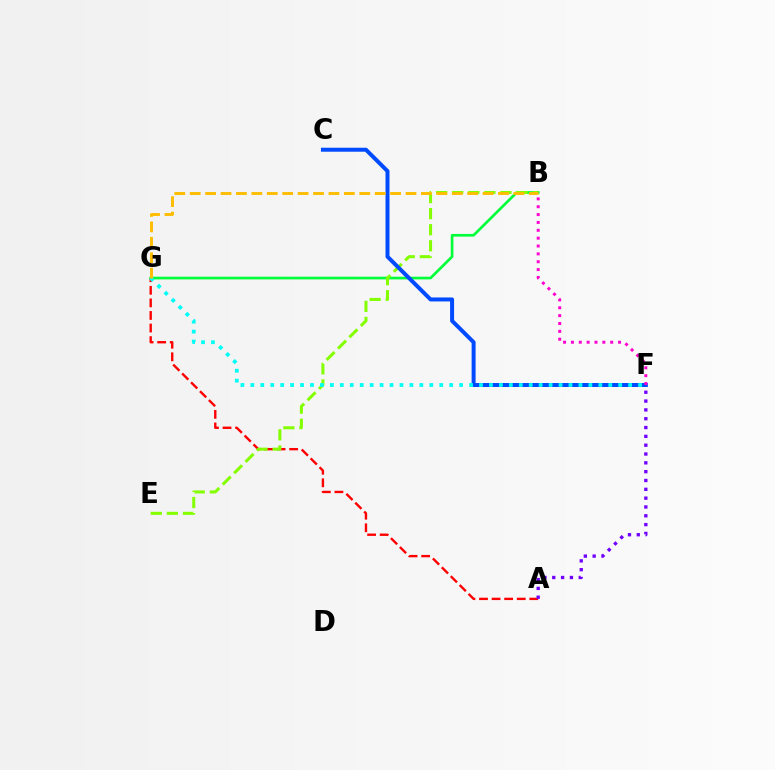{('A', 'G'): [{'color': '#ff0000', 'line_style': 'dashed', 'thickness': 1.71}], ('B', 'G'): [{'color': '#00ff39', 'line_style': 'solid', 'thickness': 1.93}, {'color': '#ffbd00', 'line_style': 'dashed', 'thickness': 2.09}], ('B', 'E'): [{'color': '#84ff00', 'line_style': 'dashed', 'thickness': 2.18}], ('A', 'F'): [{'color': '#7200ff', 'line_style': 'dotted', 'thickness': 2.4}], ('C', 'F'): [{'color': '#004bff', 'line_style': 'solid', 'thickness': 2.87}], ('F', 'G'): [{'color': '#00fff6', 'line_style': 'dotted', 'thickness': 2.7}], ('B', 'F'): [{'color': '#ff00cf', 'line_style': 'dotted', 'thickness': 2.13}]}